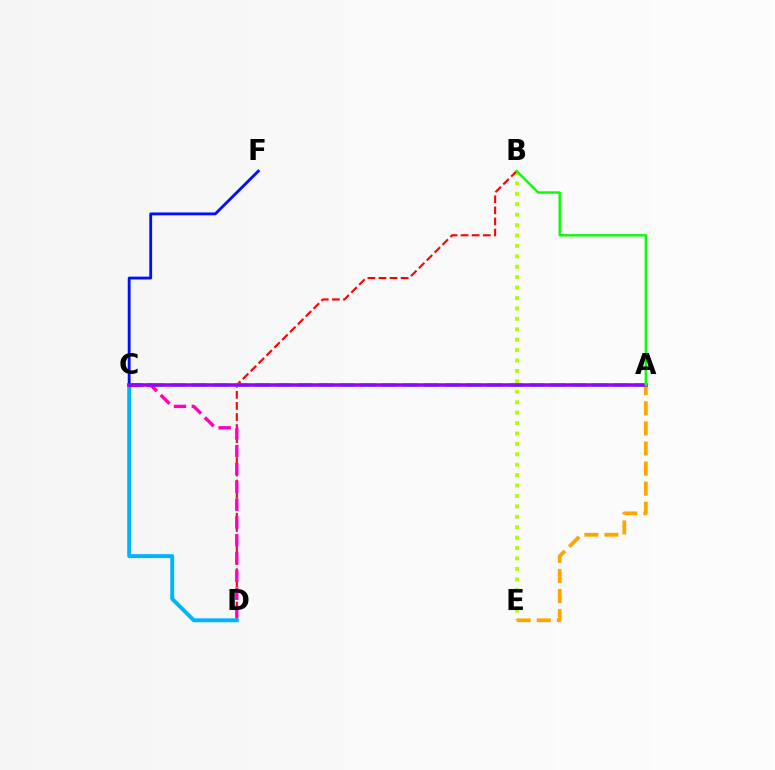{('B', 'E'): [{'color': '#b3ff00', 'line_style': 'dotted', 'thickness': 2.83}], ('B', 'D'): [{'color': '#ff0000', 'line_style': 'dashed', 'thickness': 1.51}], ('C', 'D'): [{'color': '#00b5ff', 'line_style': 'solid', 'thickness': 2.82}, {'color': '#ff00bd', 'line_style': 'dashed', 'thickness': 2.42}], ('A', 'C'): [{'color': '#00ff9d', 'line_style': 'dashed', 'thickness': 2.86}, {'color': '#9b00ff', 'line_style': 'solid', 'thickness': 2.53}], ('C', 'F'): [{'color': '#0010ff', 'line_style': 'solid', 'thickness': 2.04}], ('A', 'E'): [{'color': '#ffa500', 'line_style': 'dashed', 'thickness': 2.73}], ('A', 'B'): [{'color': '#08ff00', 'line_style': 'solid', 'thickness': 1.73}]}